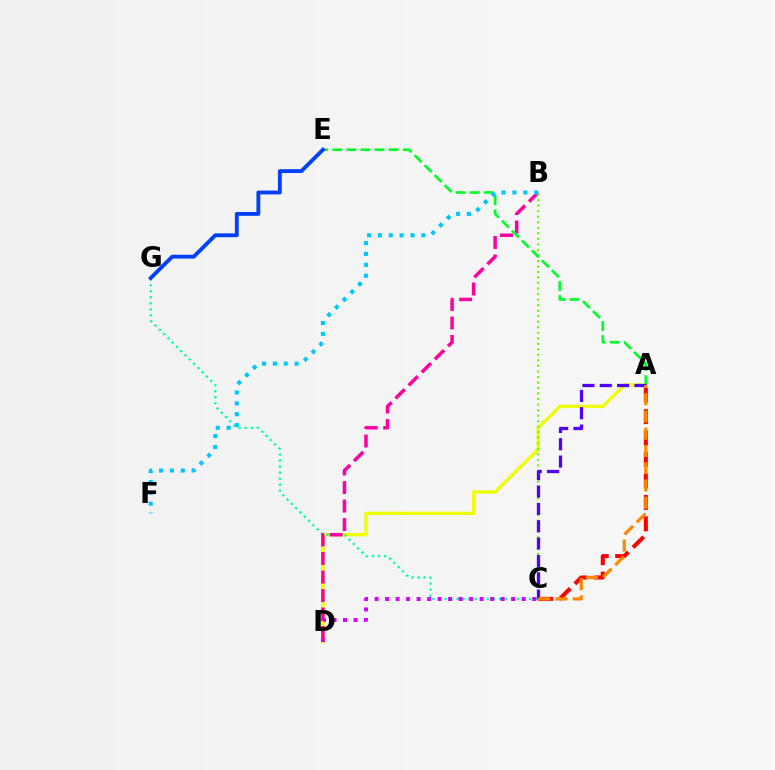{('A', 'D'): [{'color': '#eeff00', 'line_style': 'solid', 'thickness': 2.39}], ('C', 'G'): [{'color': '#00ffaf', 'line_style': 'dotted', 'thickness': 1.64}], ('C', 'D'): [{'color': '#d600ff', 'line_style': 'dotted', 'thickness': 2.86}], ('B', 'D'): [{'color': '#ff00a0', 'line_style': 'dashed', 'thickness': 2.51}], ('A', 'C'): [{'color': '#ff0000', 'line_style': 'dashed', 'thickness': 2.91}, {'color': '#4f00ff', 'line_style': 'dashed', 'thickness': 2.35}, {'color': '#ff8800', 'line_style': 'dashed', 'thickness': 2.34}], ('B', 'C'): [{'color': '#66ff00', 'line_style': 'dotted', 'thickness': 1.5}], ('A', 'E'): [{'color': '#00ff27', 'line_style': 'dashed', 'thickness': 1.91}], ('B', 'F'): [{'color': '#00c7ff', 'line_style': 'dotted', 'thickness': 2.95}], ('E', 'G'): [{'color': '#003fff', 'line_style': 'solid', 'thickness': 2.76}]}